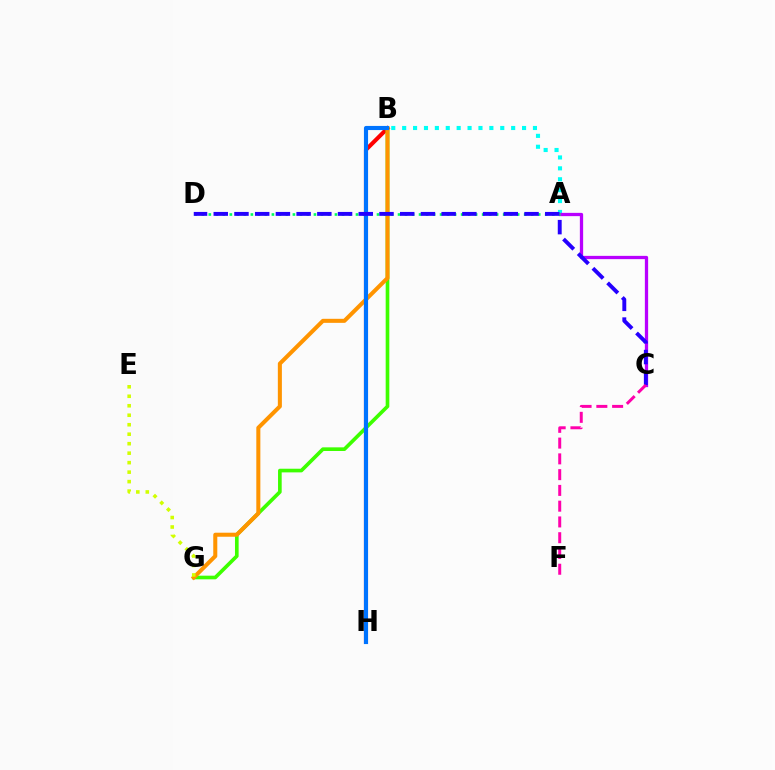{('A', 'B'): [{'color': '#00fff6', 'line_style': 'dotted', 'thickness': 2.96}], ('B', 'H'): [{'color': '#ff0000', 'line_style': 'solid', 'thickness': 2.94}, {'color': '#0074ff', 'line_style': 'solid', 'thickness': 2.98}], ('B', 'G'): [{'color': '#3dff00', 'line_style': 'solid', 'thickness': 2.63}, {'color': '#ff9400', 'line_style': 'solid', 'thickness': 2.91}], ('A', 'C'): [{'color': '#b900ff', 'line_style': 'solid', 'thickness': 2.35}], ('A', 'D'): [{'color': '#00ff5c', 'line_style': 'dotted', 'thickness': 1.9}], ('C', 'D'): [{'color': '#2500ff', 'line_style': 'dashed', 'thickness': 2.81}], ('C', 'F'): [{'color': '#ff00ac', 'line_style': 'dashed', 'thickness': 2.14}], ('E', 'G'): [{'color': '#d1ff00', 'line_style': 'dotted', 'thickness': 2.58}]}